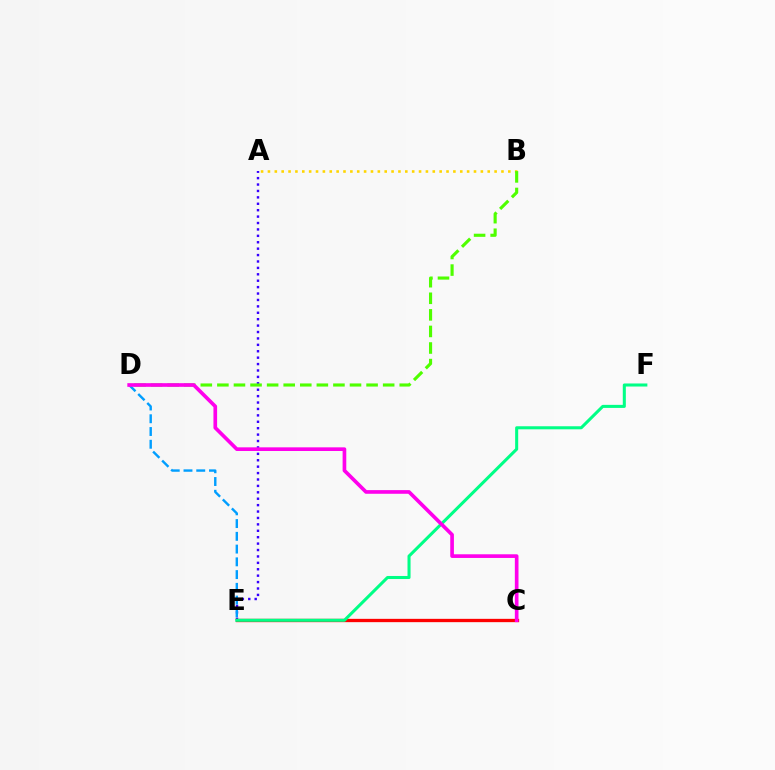{('A', 'B'): [{'color': '#ffd500', 'line_style': 'dotted', 'thickness': 1.87}], ('A', 'E'): [{'color': '#3700ff', 'line_style': 'dotted', 'thickness': 1.74}], ('B', 'D'): [{'color': '#4fff00', 'line_style': 'dashed', 'thickness': 2.25}], ('D', 'E'): [{'color': '#009eff', 'line_style': 'dashed', 'thickness': 1.73}], ('C', 'E'): [{'color': '#ff0000', 'line_style': 'solid', 'thickness': 2.39}], ('E', 'F'): [{'color': '#00ff86', 'line_style': 'solid', 'thickness': 2.2}], ('C', 'D'): [{'color': '#ff00ed', 'line_style': 'solid', 'thickness': 2.64}]}